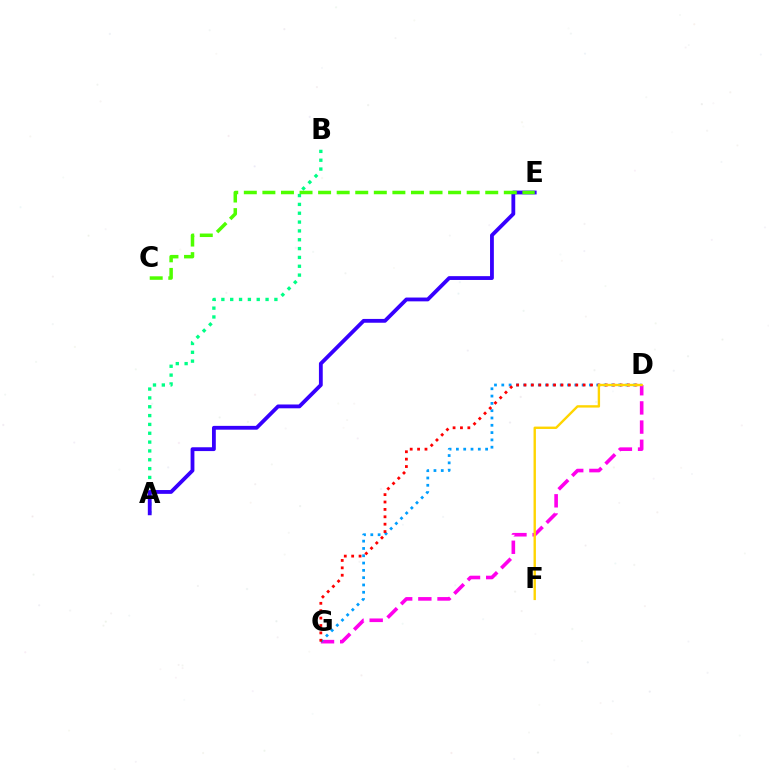{('A', 'B'): [{'color': '#00ff86', 'line_style': 'dotted', 'thickness': 2.4}], ('D', 'G'): [{'color': '#ff00ed', 'line_style': 'dashed', 'thickness': 2.6}, {'color': '#009eff', 'line_style': 'dotted', 'thickness': 1.98}, {'color': '#ff0000', 'line_style': 'dotted', 'thickness': 2.01}], ('A', 'E'): [{'color': '#3700ff', 'line_style': 'solid', 'thickness': 2.75}], ('C', 'E'): [{'color': '#4fff00', 'line_style': 'dashed', 'thickness': 2.52}], ('D', 'F'): [{'color': '#ffd500', 'line_style': 'solid', 'thickness': 1.72}]}